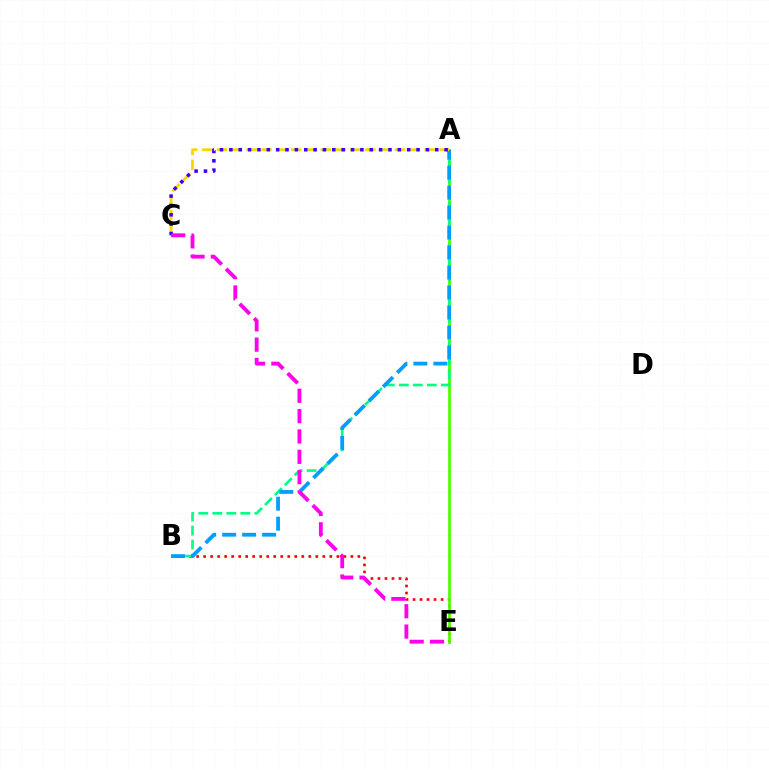{('B', 'E'): [{'color': '#ff0000', 'line_style': 'dotted', 'thickness': 1.91}], ('A', 'E'): [{'color': '#4fff00', 'line_style': 'solid', 'thickness': 1.99}], ('A', 'B'): [{'color': '#00ff86', 'line_style': 'dashed', 'thickness': 1.9}, {'color': '#009eff', 'line_style': 'dashed', 'thickness': 2.71}], ('A', 'C'): [{'color': '#ffd500', 'line_style': 'dashed', 'thickness': 2.02}, {'color': '#3700ff', 'line_style': 'dotted', 'thickness': 2.54}], ('C', 'E'): [{'color': '#ff00ed', 'line_style': 'dashed', 'thickness': 2.76}]}